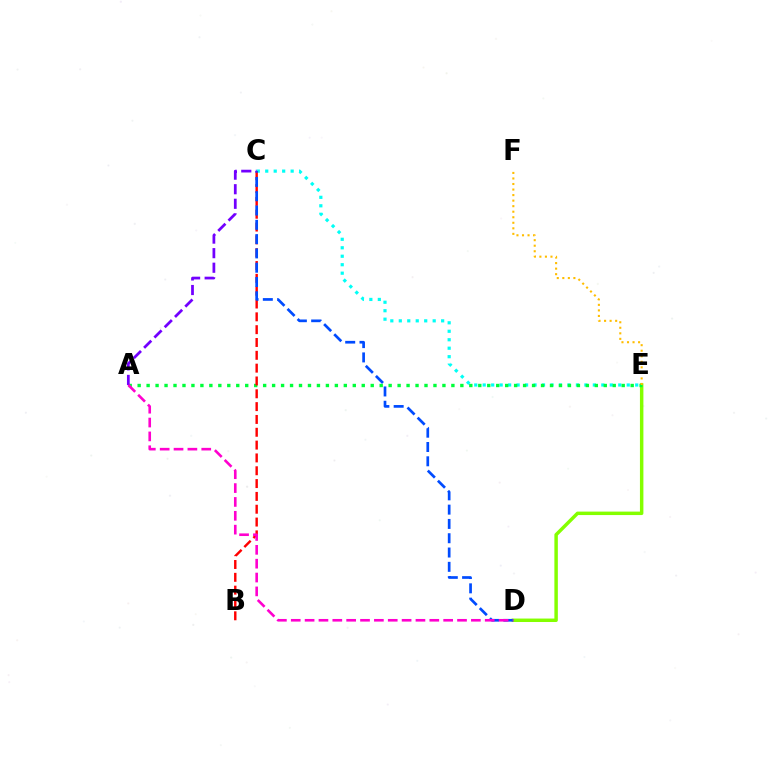{('C', 'E'): [{'color': '#00fff6', 'line_style': 'dotted', 'thickness': 2.3}], ('D', 'E'): [{'color': '#84ff00', 'line_style': 'solid', 'thickness': 2.49}], ('A', 'E'): [{'color': '#00ff39', 'line_style': 'dotted', 'thickness': 2.44}], ('B', 'C'): [{'color': '#ff0000', 'line_style': 'dashed', 'thickness': 1.74}], ('E', 'F'): [{'color': '#ffbd00', 'line_style': 'dotted', 'thickness': 1.51}], ('C', 'D'): [{'color': '#004bff', 'line_style': 'dashed', 'thickness': 1.94}], ('A', 'C'): [{'color': '#7200ff', 'line_style': 'dashed', 'thickness': 1.98}], ('A', 'D'): [{'color': '#ff00cf', 'line_style': 'dashed', 'thickness': 1.88}]}